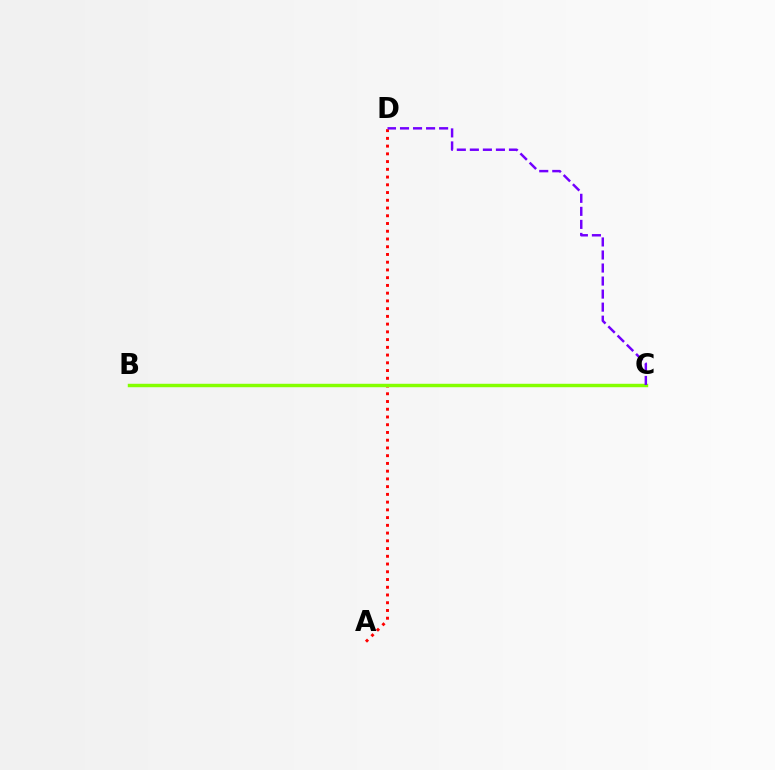{('B', 'C'): [{'color': '#00fff6', 'line_style': 'dashed', 'thickness': 2.01}, {'color': '#84ff00', 'line_style': 'solid', 'thickness': 2.47}], ('A', 'D'): [{'color': '#ff0000', 'line_style': 'dotted', 'thickness': 2.1}], ('C', 'D'): [{'color': '#7200ff', 'line_style': 'dashed', 'thickness': 1.77}]}